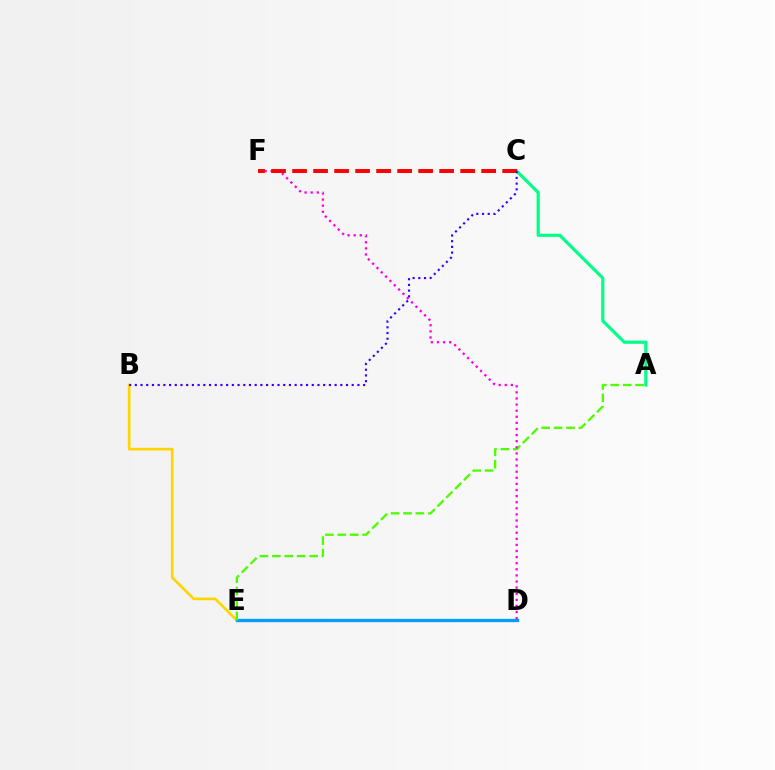{('B', 'E'): [{'color': '#ffd500', 'line_style': 'solid', 'thickness': 1.93}], ('A', 'C'): [{'color': '#00ff86', 'line_style': 'solid', 'thickness': 2.29}], ('D', 'E'): [{'color': '#009eff', 'line_style': 'solid', 'thickness': 2.38}], ('A', 'E'): [{'color': '#4fff00', 'line_style': 'dashed', 'thickness': 1.69}], ('D', 'F'): [{'color': '#ff00ed', 'line_style': 'dotted', 'thickness': 1.66}], ('C', 'F'): [{'color': '#ff0000', 'line_style': 'dashed', 'thickness': 2.85}], ('B', 'C'): [{'color': '#3700ff', 'line_style': 'dotted', 'thickness': 1.55}]}